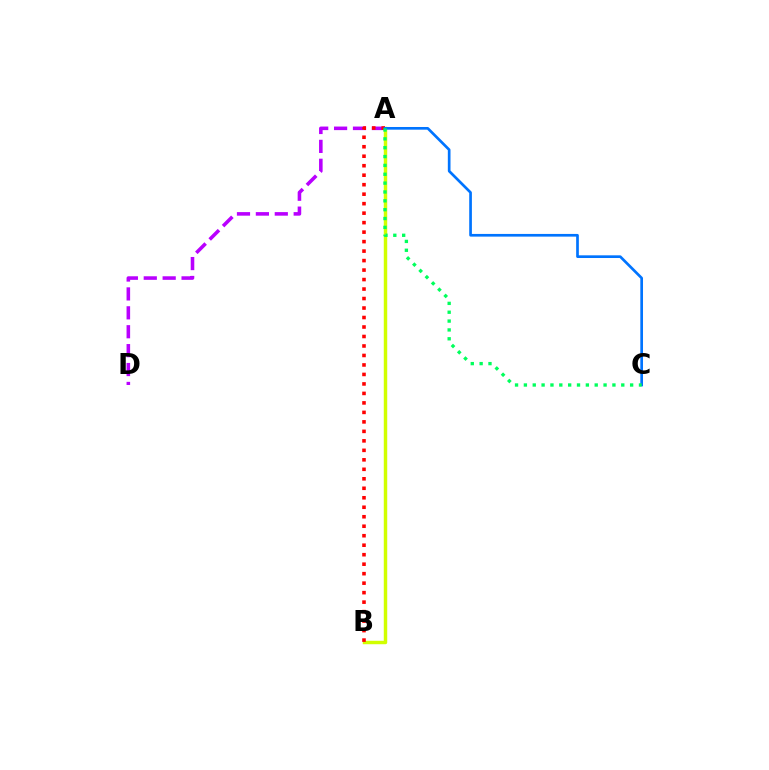{('A', 'B'): [{'color': '#d1ff00', 'line_style': 'solid', 'thickness': 2.48}, {'color': '#ff0000', 'line_style': 'dotted', 'thickness': 2.58}], ('A', 'D'): [{'color': '#b900ff', 'line_style': 'dashed', 'thickness': 2.57}], ('A', 'C'): [{'color': '#0074ff', 'line_style': 'solid', 'thickness': 1.93}, {'color': '#00ff5c', 'line_style': 'dotted', 'thickness': 2.41}]}